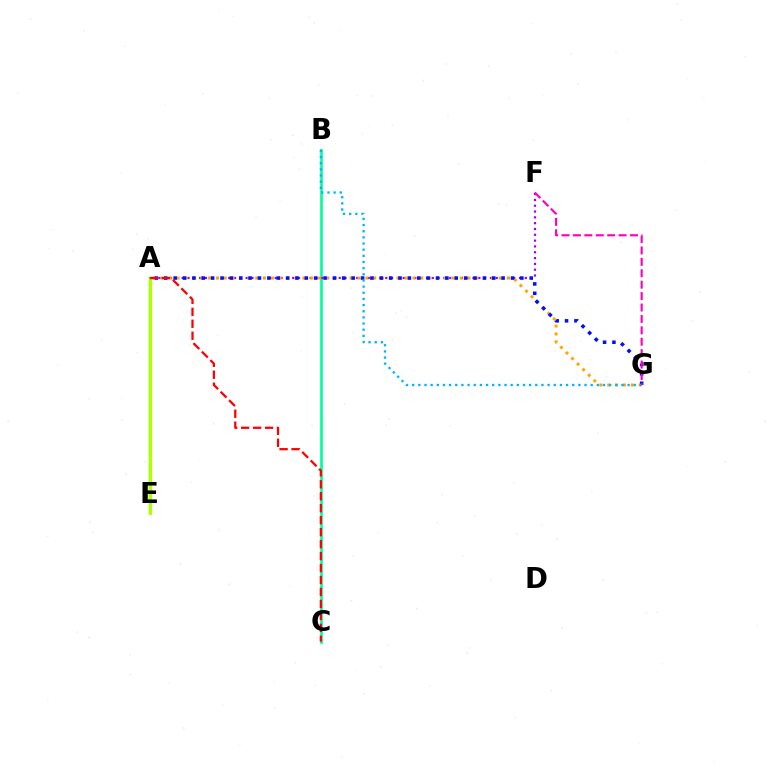{('B', 'C'): [{'color': '#00ff9d', 'line_style': 'solid', 'thickness': 1.93}], ('A', 'F'): [{'color': '#9b00ff', 'line_style': 'dotted', 'thickness': 1.58}], ('A', 'G'): [{'color': '#ffa500', 'line_style': 'dotted', 'thickness': 2.14}, {'color': '#0010ff', 'line_style': 'dotted', 'thickness': 2.55}], ('A', 'E'): [{'color': '#08ff00', 'line_style': 'solid', 'thickness': 1.7}, {'color': '#b3ff00', 'line_style': 'solid', 'thickness': 2.32}], ('B', 'G'): [{'color': '#00b5ff', 'line_style': 'dotted', 'thickness': 1.67}], ('F', 'G'): [{'color': '#ff00bd', 'line_style': 'dashed', 'thickness': 1.55}], ('A', 'C'): [{'color': '#ff0000', 'line_style': 'dashed', 'thickness': 1.63}]}